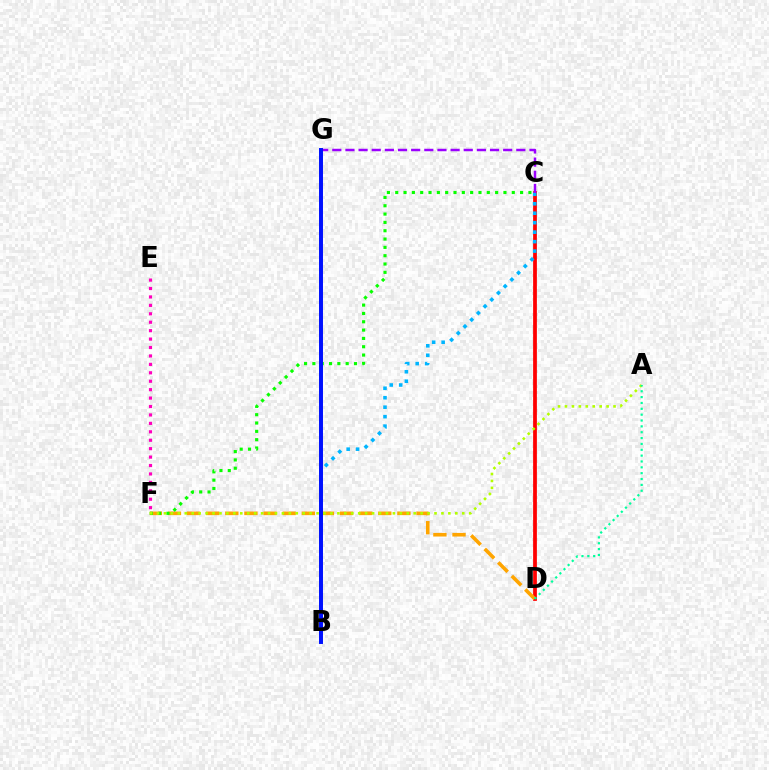{('C', 'D'): [{'color': '#ff0000', 'line_style': 'solid', 'thickness': 2.7}], ('B', 'C'): [{'color': '#00b5ff', 'line_style': 'dotted', 'thickness': 2.57}], ('D', 'F'): [{'color': '#ffa500', 'line_style': 'dashed', 'thickness': 2.6}], ('C', 'F'): [{'color': '#08ff00', 'line_style': 'dotted', 'thickness': 2.26}], ('A', 'F'): [{'color': '#b3ff00', 'line_style': 'dotted', 'thickness': 1.88}], ('C', 'G'): [{'color': '#9b00ff', 'line_style': 'dashed', 'thickness': 1.79}], ('E', 'F'): [{'color': '#ff00bd', 'line_style': 'dotted', 'thickness': 2.29}], ('A', 'D'): [{'color': '#00ff9d', 'line_style': 'dotted', 'thickness': 1.59}], ('B', 'G'): [{'color': '#0010ff', 'line_style': 'solid', 'thickness': 2.85}]}